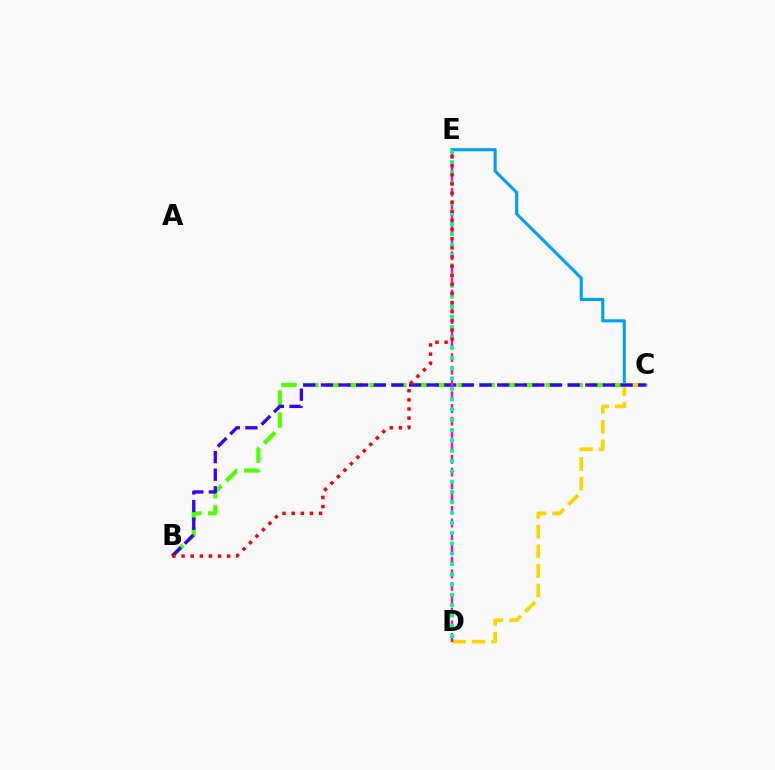{('C', 'E'): [{'color': '#009eff', 'line_style': 'solid', 'thickness': 2.23}], ('B', 'C'): [{'color': '#4fff00', 'line_style': 'dashed', 'thickness': 2.99}, {'color': '#3700ff', 'line_style': 'dashed', 'thickness': 2.39}], ('C', 'D'): [{'color': '#ffd500', 'line_style': 'dashed', 'thickness': 2.67}], ('D', 'E'): [{'color': '#ff00ed', 'line_style': 'dashed', 'thickness': 1.73}, {'color': '#00ff86', 'line_style': 'dotted', 'thickness': 2.8}], ('B', 'E'): [{'color': '#ff0000', 'line_style': 'dotted', 'thickness': 2.48}]}